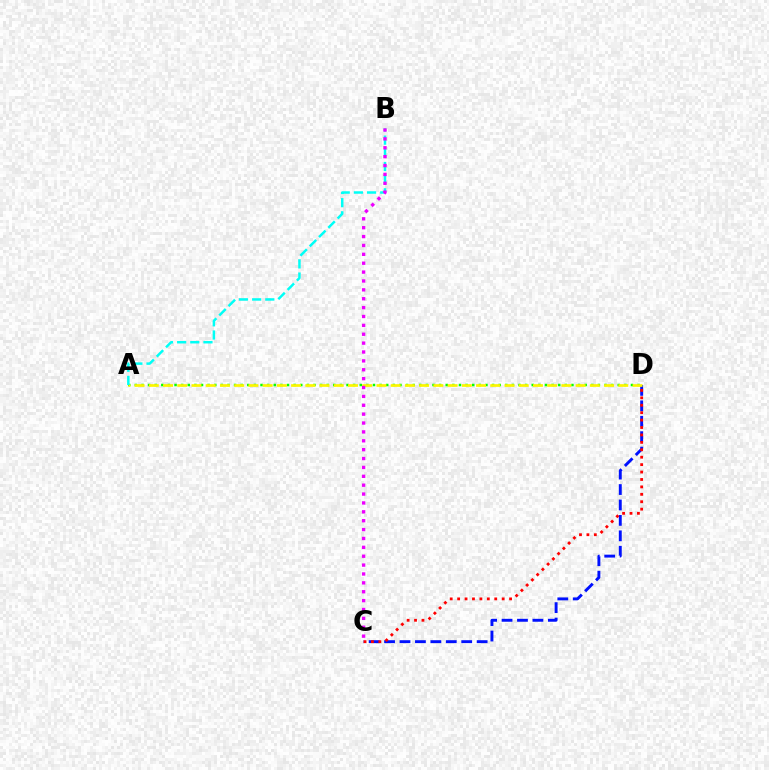{('A', 'D'): [{'color': '#08ff00', 'line_style': 'dotted', 'thickness': 1.8}, {'color': '#fcf500', 'line_style': 'dashed', 'thickness': 1.93}], ('C', 'D'): [{'color': '#0010ff', 'line_style': 'dashed', 'thickness': 2.1}, {'color': '#ff0000', 'line_style': 'dotted', 'thickness': 2.02}], ('A', 'B'): [{'color': '#00fff6', 'line_style': 'dashed', 'thickness': 1.79}], ('B', 'C'): [{'color': '#ee00ff', 'line_style': 'dotted', 'thickness': 2.41}]}